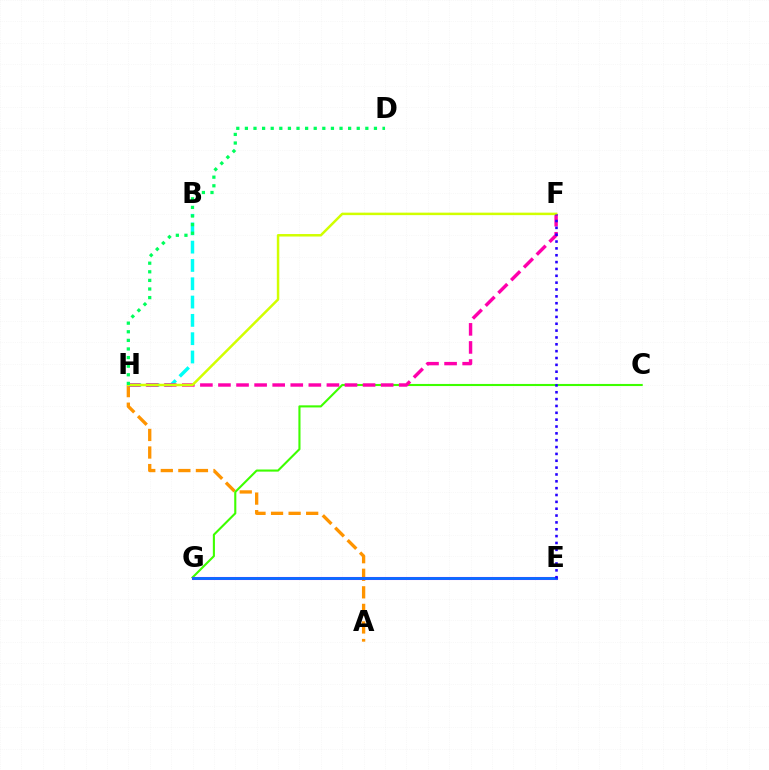{('A', 'H'): [{'color': '#ff9400', 'line_style': 'dashed', 'thickness': 2.39}], ('B', 'H'): [{'color': '#00fff6', 'line_style': 'dashed', 'thickness': 2.49}], ('E', 'G'): [{'color': '#ff0000', 'line_style': 'dotted', 'thickness': 2.02}, {'color': '#b900ff', 'line_style': 'solid', 'thickness': 2.2}, {'color': '#0074ff', 'line_style': 'solid', 'thickness': 1.9}], ('C', 'G'): [{'color': '#3dff00', 'line_style': 'solid', 'thickness': 1.52}], ('F', 'H'): [{'color': '#ff00ac', 'line_style': 'dashed', 'thickness': 2.46}, {'color': '#d1ff00', 'line_style': 'solid', 'thickness': 1.79}], ('E', 'F'): [{'color': '#2500ff', 'line_style': 'dotted', 'thickness': 1.86}], ('D', 'H'): [{'color': '#00ff5c', 'line_style': 'dotted', 'thickness': 2.34}]}